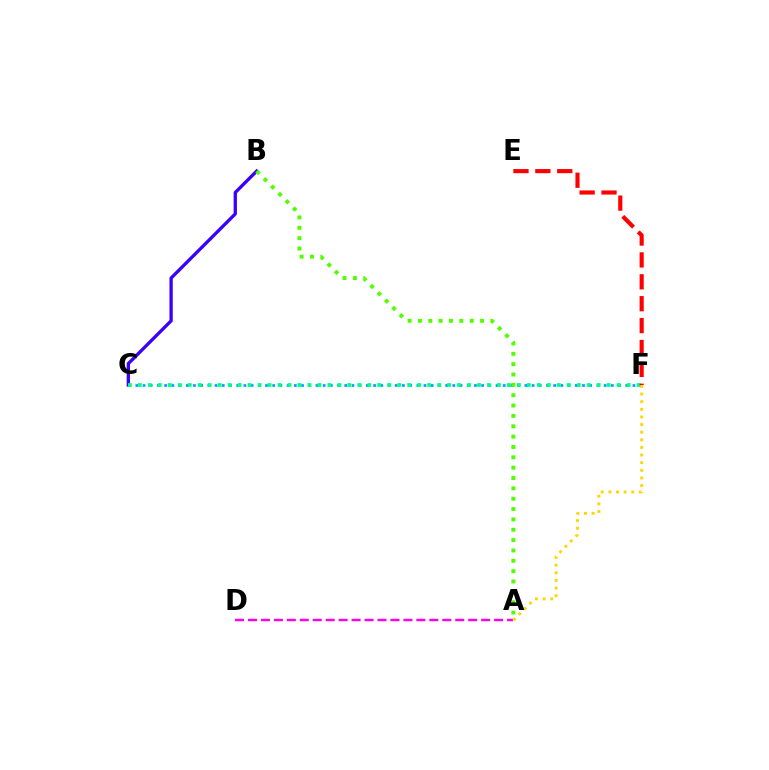{('B', 'C'): [{'color': '#3700ff', 'line_style': 'solid', 'thickness': 2.38}], ('C', 'F'): [{'color': '#009eff', 'line_style': 'dotted', 'thickness': 1.96}, {'color': '#00ff86', 'line_style': 'dotted', 'thickness': 2.71}], ('A', 'D'): [{'color': '#ff00ed', 'line_style': 'dashed', 'thickness': 1.76}], ('A', 'B'): [{'color': '#4fff00', 'line_style': 'dotted', 'thickness': 2.81}], ('E', 'F'): [{'color': '#ff0000', 'line_style': 'dashed', 'thickness': 2.97}], ('A', 'F'): [{'color': '#ffd500', 'line_style': 'dotted', 'thickness': 2.07}]}